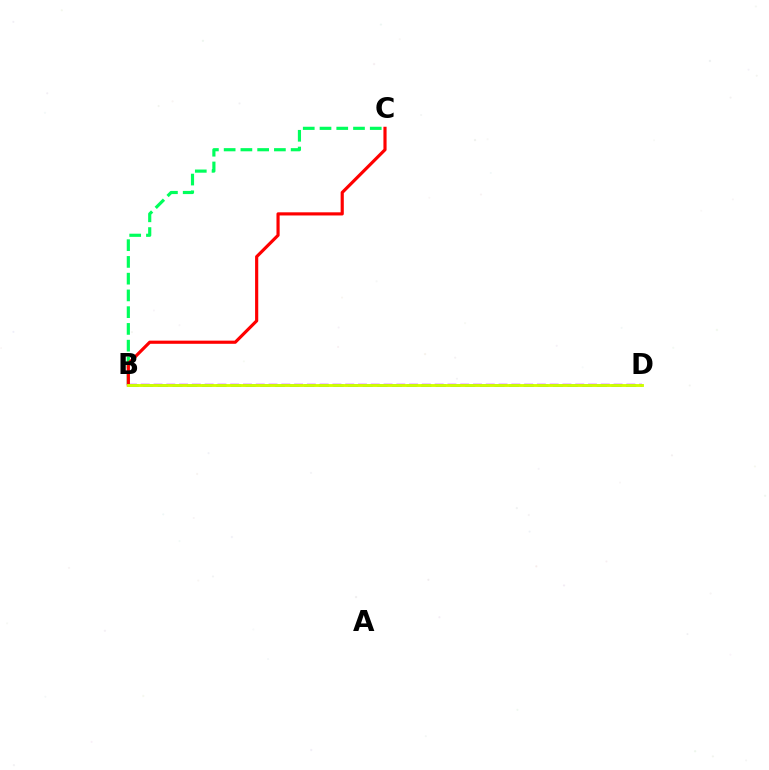{('B', 'D'): [{'color': '#b900ff', 'line_style': 'dashed', 'thickness': 1.74}, {'color': '#0074ff', 'line_style': 'dashed', 'thickness': 1.99}, {'color': '#d1ff00', 'line_style': 'solid', 'thickness': 2.08}], ('B', 'C'): [{'color': '#00ff5c', 'line_style': 'dashed', 'thickness': 2.28}, {'color': '#ff0000', 'line_style': 'solid', 'thickness': 2.27}]}